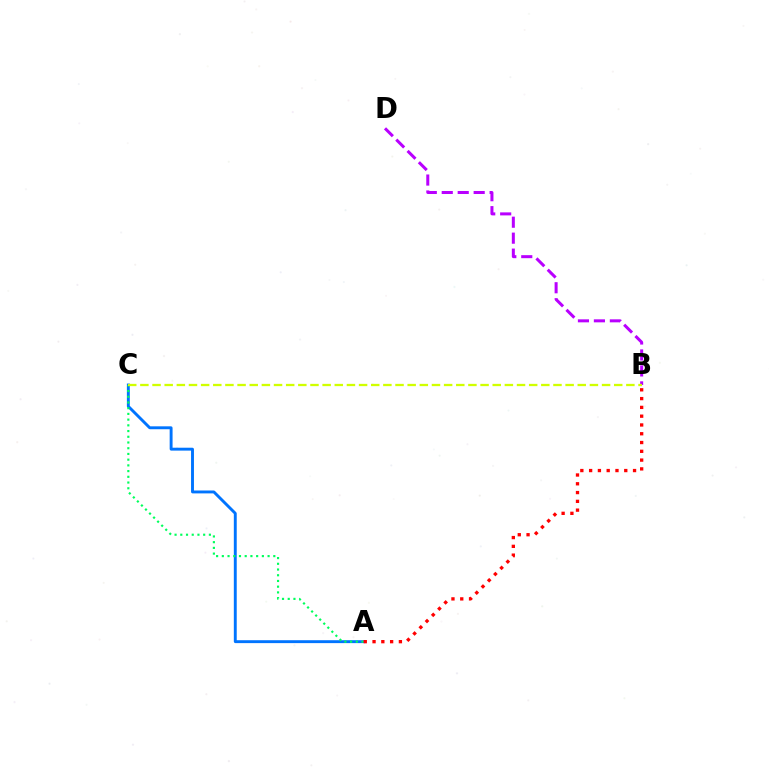{('A', 'C'): [{'color': '#0074ff', 'line_style': 'solid', 'thickness': 2.09}, {'color': '#00ff5c', 'line_style': 'dotted', 'thickness': 1.55}], ('A', 'B'): [{'color': '#ff0000', 'line_style': 'dotted', 'thickness': 2.39}], ('B', 'D'): [{'color': '#b900ff', 'line_style': 'dashed', 'thickness': 2.17}], ('B', 'C'): [{'color': '#d1ff00', 'line_style': 'dashed', 'thickness': 1.65}]}